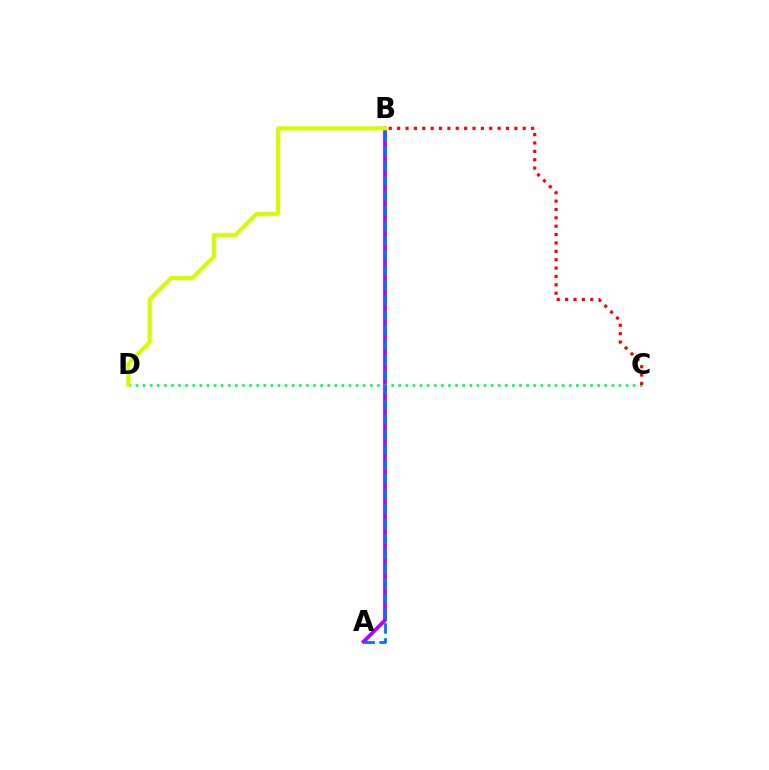{('A', 'B'): [{'color': '#b900ff', 'line_style': 'solid', 'thickness': 2.7}, {'color': '#0074ff', 'line_style': 'dashed', 'thickness': 2.03}], ('C', 'D'): [{'color': '#00ff5c', 'line_style': 'dotted', 'thickness': 1.93}], ('B', 'C'): [{'color': '#ff0000', 'line_style': 'dotted', 'thickness': 2.27}], ('B', 'D'): [{'color': '#d1ff00', 'line_style': 'solid', 'thickness': 2.94}]}